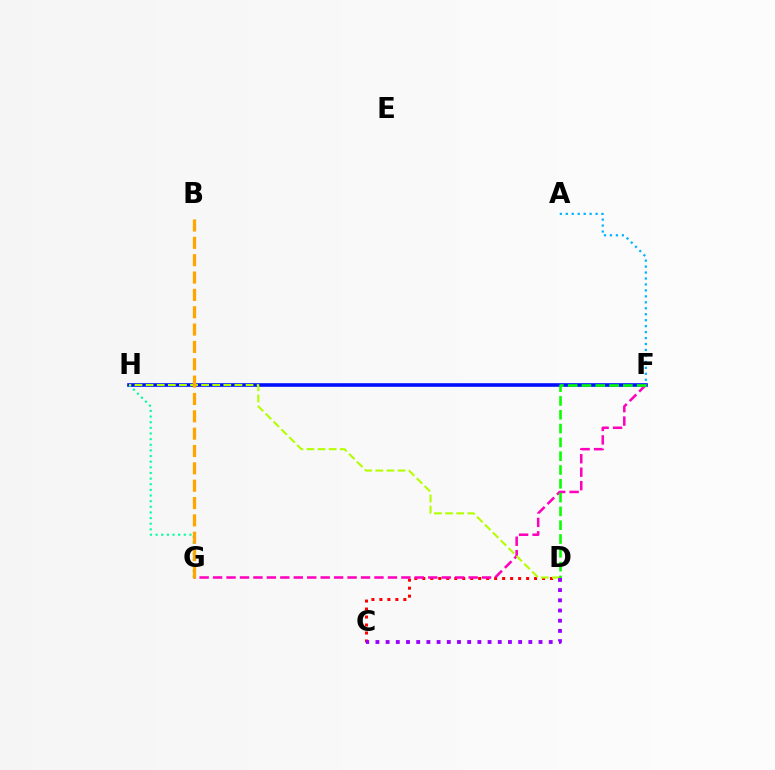{('C', 'D'): [{'color': '#ff0000', 'line_style': 'dotted', 'thickness': 2.17}, {'color': '#9b00ff', 'line_style': 'dotted', 'thickness': 2.77}], ('F', 'H'): [{'color': '#0010ff', 'line_style': 'solid', 'thickness': 2.6}], ('F', 'G'): [{'color': '#ff00bd', 'line_style': 'dashed', 'thickness': 1.83}], ('G', 'H'): [{'color': '#00ff9d', 'line_style': 'dotted', 'thickness': 1.53}], ('D', 'H'): [{'color': '#b3ff00', 'line_style': 'dashed', 'thickness': 1.51}], ('B', 'G'): [{'color': '#ffa500', 'line_style': 'dashed', 'thickness': 2.36}], ('A', 'F'): [{'color': '#00b5ff', 'line_style': 'dotted', 'thickness': 1.62}], ('D', 'F'): [{'color': '#08ff00', 'line_style': 'dashed', 'thickness': 1.88}]}